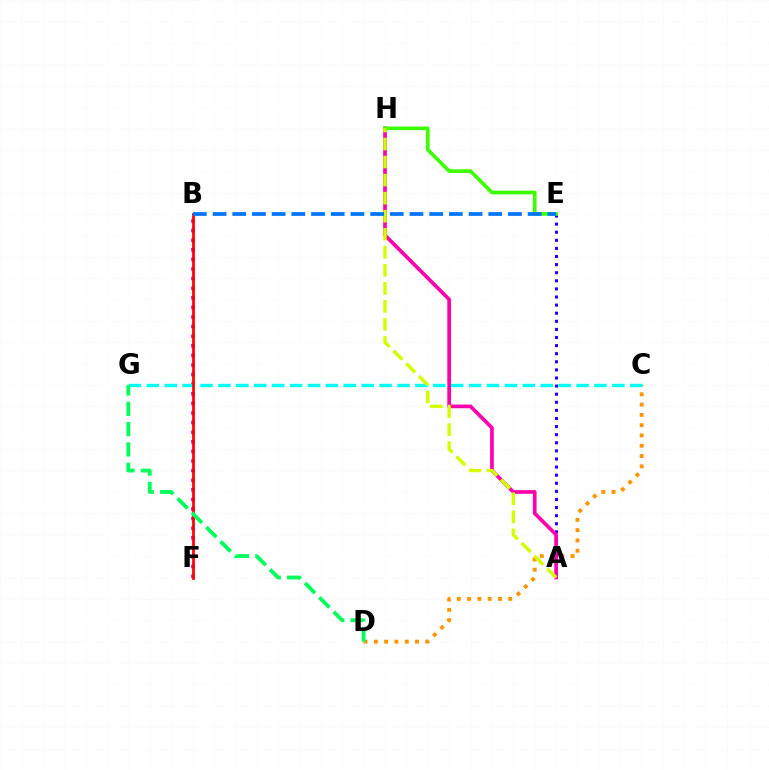{('A', 'E'): [{'color': '#2500ff', 'line_style': 'dotted', 'thickness': 2.2}], ('C', 'D'): [{'color': '#ff9400', 'line_style': 'dotted', 'thickness': 2.8}], ('A', 'H'): [{'color': '#ff00ac', 'line_style': 'solid', 'thickness': 2.65}, {'color': '#d1ff00', 'line_style': 'dashed', 'thickness': 2.45}], ('B', 'F'): [{'color': '#b900ff', 'line_style': 'dotted', 'thickness': 2.61}, {'color': '#ff0000', 'line_style': 'solid', 'thickness': 1.97}], ('E', 'H'): [{'color': '#3dff00', 'line_style': 'solid', 'thickness': 2.66}], ('C', 'G'): [{'color': '#00fff6', 'line_style': 'dashed', 'thickness': 2.43}], ('D', 'G'): [{'color': '#00ff5c', 'line_style': 'dashed', 'thickness': 2.76}], ('B', 'E'): [{'color': '#0074ff', 'line_style': 'dashed', 'thickness': 2.68}]}